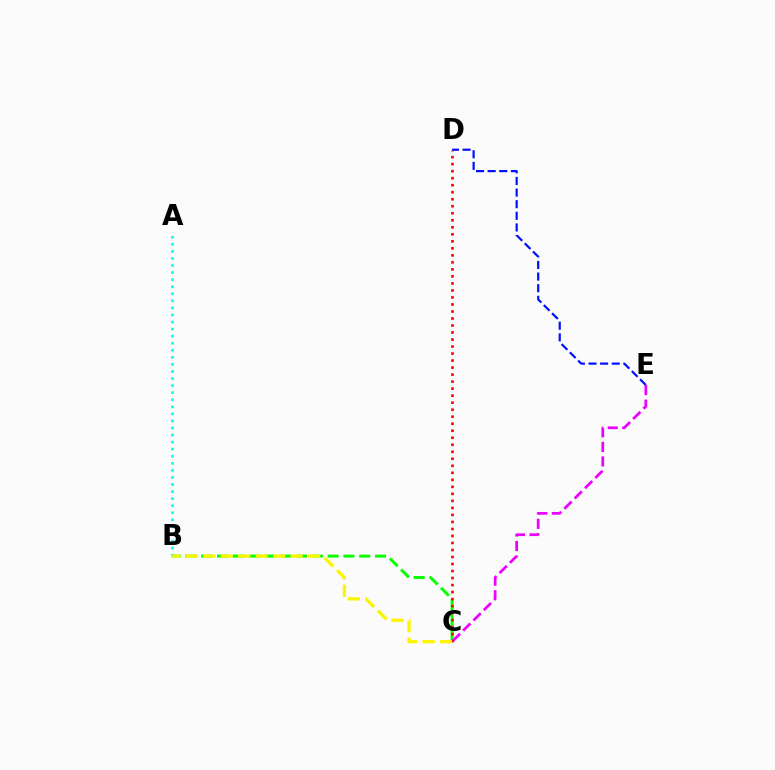{('B', 'C'): [{'color': '#08ff00', 'line_style': 'dashed', 'thickness': 2.15}, {'color': '#fcf500', 'line_style': 'dashed', 'thickness': 2.37}], ('A', 'B'): [{'color': '#00fff6', 'line_style': 'dotted', 'thickness': 1.92}], ('D', 'E'): [{'color': '#0010ff', 'line_style': 'dashed', 'thickness': 1.58}], ('C', 'E'): [{'color': '#ee00ff', 'line_style': 'dashed', 'thickness': 1.98}], ('C', 'D'): [{'color': '#ff0000', 'line_style': 'dotted', 'thickness': 1.91}]}